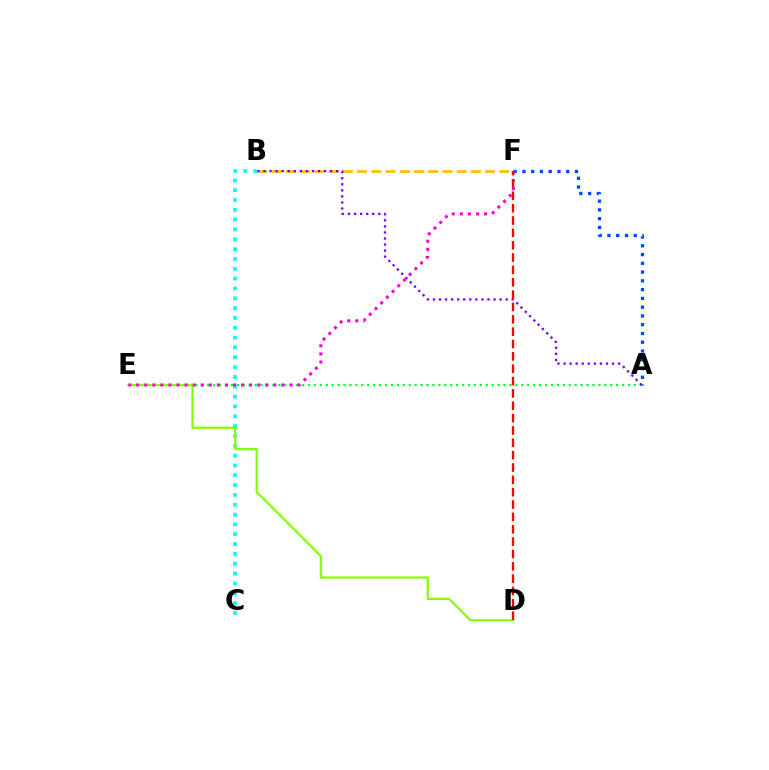{('A', 'E'): [{'color': '#00ff39', 'line_style': 'dotted', 'thickness': 1.61}], ('B', 'F'): [{'color': '#ffbd00', 'line_style': 'dashed', 'thickness': 1.93}], ('A', 'B'): [{'color': '#7200ff', 'line_style': 'dotted', 'thickness': 1.65}], ('B', 'C'): [{'color': '#00fff6', 'line_style': 'dotted', 'thickness': 2.67}], ('D', 'E'): [{'color': '#84ff00', 'line_style': 'solid', 'thickness': 1.6}], ('A', 'F'): [{'color': '#004bff', 'line_style': 'dotted', 'thickness': 2.38}], ('E', 'F'): [{'color': '#ff00cf', 'line_style': 'dotted', 'thickness': 2.19}], ('D', 'F'): [{'color': '#ff0000', 'line_style': 'dashed', 'thickness': 1.68}]}